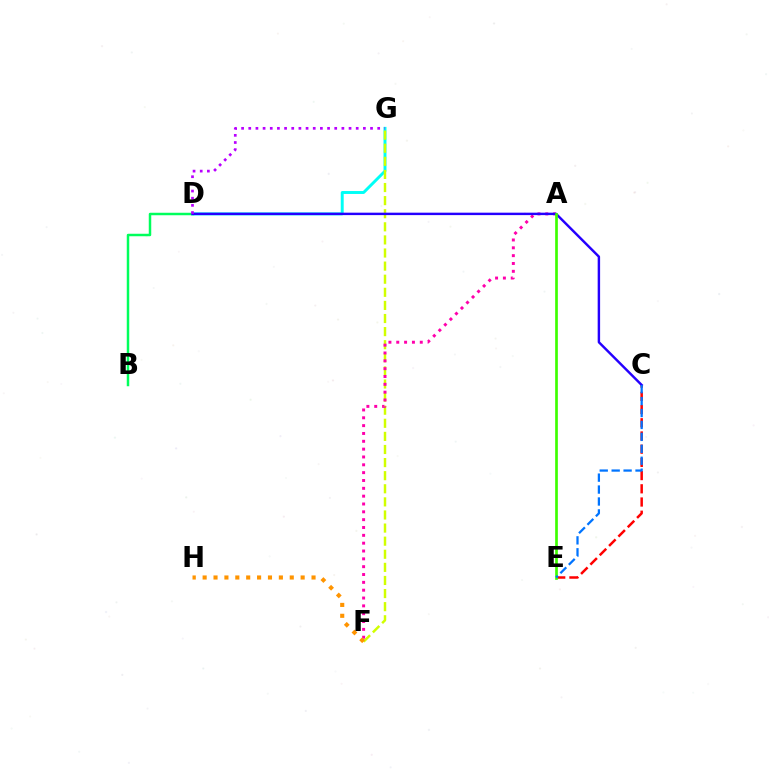{('C', 'E'): [{'color': '#ff0000', 'line_style': 'dashed', 'thickness': 1.79}, {'color': '#0074ff', 'line_style': 'dashed', 'thickness': 1.62}], ('D', 'G'): [{'color': '#00fff6', 'line_style': 'solid', 'thickness': 2.11}, {'color': '#b900ff', 'line_style': 'dotted', 'thickness': 1.95}], ('B', 'D'): [{'color': '#00ff5c', 'line_style': 'solid', 'thickness': 1.79}], ('F', 'G'): [{'color': '#d1ff00', 'line_style': 'dashed', 'thickness': 1.78}], ('A', 'F'): [{'color': '#ff00ac', 'line_style': 'dotted', 'thickness': 2.13}], ('C', 'D'): [{'color': '#2500ff', 'line_style': 'solid', 'thickness': 1.76}], ('A', 'E'): [{'color': '#3dff00', 'line_style': 'solid', 'thickness': 1.93}], ('F', 'H'): [{'color': '#ff9400', 'line_style': 'dotted', 'thickness': 2.96}]}